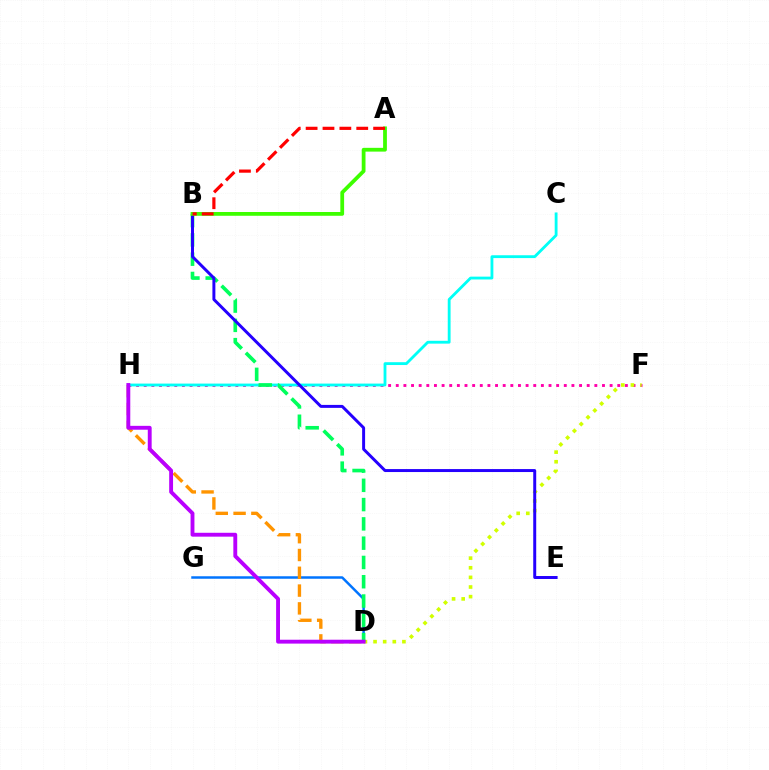{('D', 'G'): [{'color': '#0074ff', 'line_style': 'solid', 'thickness': 1.79}], ('F', 'H'): [{'color': '#ff00ac', 'line_style': 'dotted', 'thickness': 2.08}], ('D', 'H'): [{'color': '#ff9400', 'line_style': 'dashed', 'thickness': 2.42}, {'color': '#b900ff', 'line_style': 'solid', 'thickness': 2.79}], ('D', 'F'): [{'color': '#d1ff00', 'line_style': 'dotted', 'thickness': 2.61}], ('C', 'H'): [{'color': '#00fff6', 'line_style': 'solid', 'thickness': 2.04}], ('B', 'D'): [{'color': '#00ff5c', 'line_style': 'dashed', 'thickness': 2.62}], ('B', 'E'): [{'color': '#2500ff', 'line_style': 'solid', 'thickness': 2.14}], ('A', 'B'): [{'color': '#3dff00', 'line_style': 'solid', 'thickness': 2.72}, {'color': '#ff0000', 'line_style': 'dashed', 'thickness': 2.29}]}